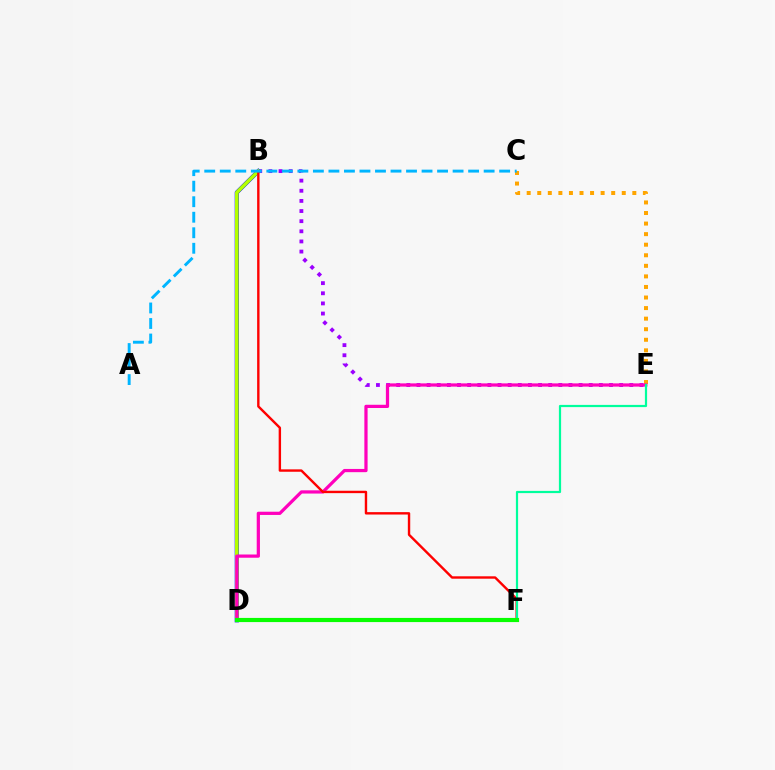{('B', 'E'): [{'color': '#9b00ff', 'line_style': 'dotted', 'thickness': 2.75}], ('B', 'D'): [{'color': '#0010ff', 'line_style': 'solid', 'thickness': 3.0}, {'color': '#b3ff00', 'line_style': 'solid', 'thickness': 2.58}], ('C', 'E'): [{'color': '#ffa500', 'line_style': 'dotted', 'thickness': 2.87}], ('D', 'E'): [{'color': '#ff00bd', 'line_style': 'solid', 'thickness': 2.33}], ('B', 'F'): [{'color': '#ff0000', 'line_style': 'solid', 'thickness': 1.73}], ('E', 'F'): [{'color': '#00ff9d', 'line_style': 'solid', 'thickness': 1.59}], ('A', 'C'): [{'color': '#00b5ff', 'line_style': 'dashed', 'thickness': 2.11}], ('D', 'F'): [{'color': '#08ff00', 'line_style': 'solid', 'thickness': 2.99}]}